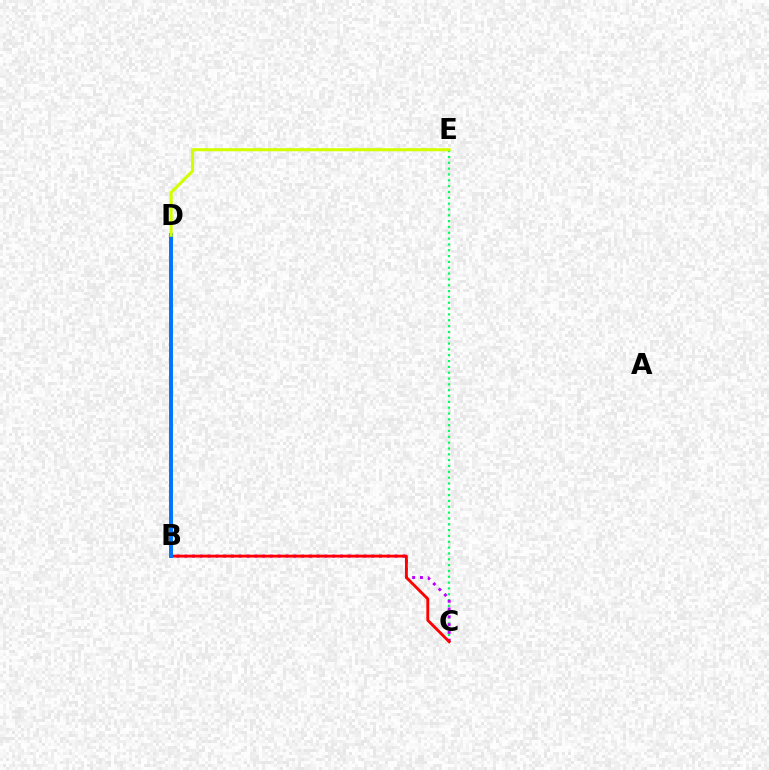{('C', 'E'): [{'color': '#00ff5c', 'line_style': 'dotted', 'thickness': 1.58}], ('B', 'C'): [{'color': '#b900ff', 'line_style': 'dotted', 'thickness': 2.12}, {'color': '#ff0000', 'line_style': 'solid', 'thickness': 2.05}], ('B', 'D'): [{'color': '#0074ff', 'line_style': 'solid', 'thickness': 2.83}], ('D', 'E'): [{'color': '#d1ff00', 'line_style': 'solid', 'thickness': 2.23}]}